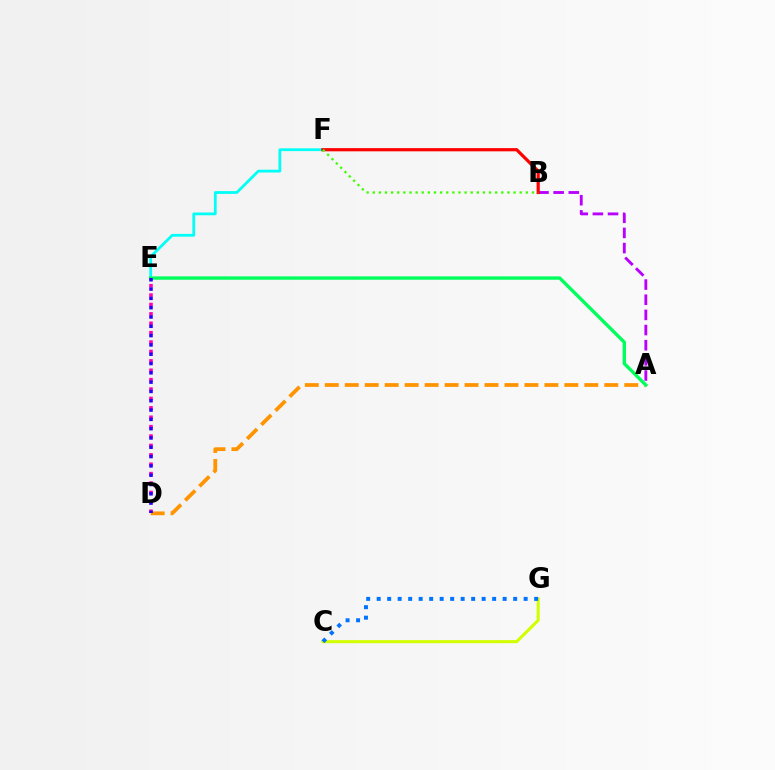{('A', 'D'): [{'color': '#ff9400', 'line_style': 'dashed', 'thickness': 2.71}], ('D', 'E'): [{'color': '#ff00ac', 'line_style': 'dotted', 'thickness': 2.55}, {'color': '#2500ff', 'line_style': 'dotted', 'thickness': 2.53}], ('A', 'B'): [{'color': '#b900ff', 'line_style': 'dashed', 'thickness': 2.06}], ('E', 'F'): [{'color': '#00fff6', 'line_style': 'solid', 'thickness': 2.0}], ('B', 'F'): [{'color': '#ff0000', 'line_style': 'solid', 'thickness': 2.31}, {'color': '#3dff00', 'line_style': 'dotted', 'thickness': 1.66}], ('C', 'G'): [{'color': '#d1ff00', 'line_style': 'solid', 'thickness': 2.21}, {'color': '#0074ff', 'line_style': 'dotted', 'thickness': 2.85}], ('A', 'E'): [{'color': '#00ff5c', 'line_style': 'solid', 'thickness': 2.42}]}